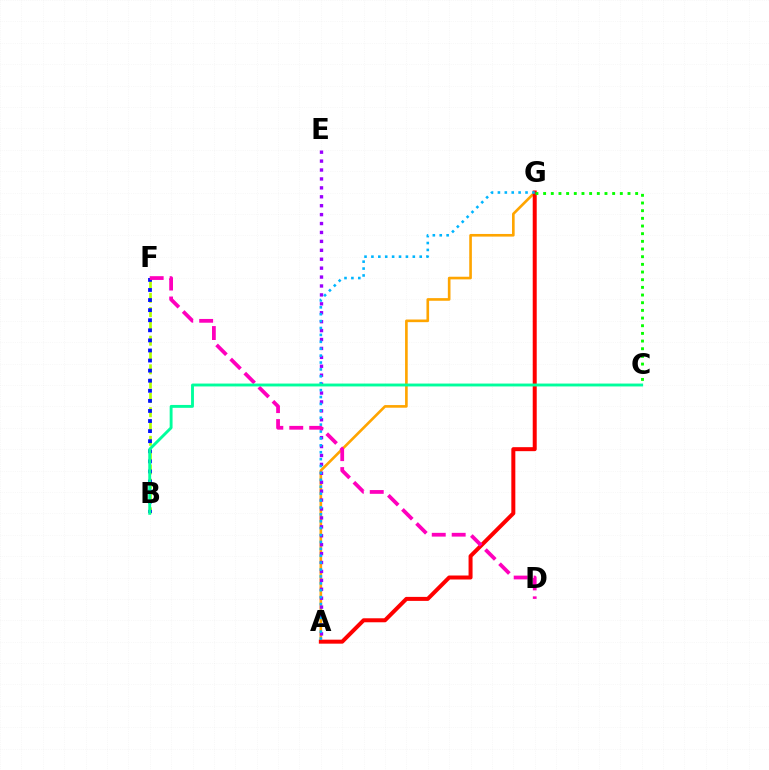{('B', 'F'): [{'color': '#b3ff00', 'line_style': 'dashed', 'thickness': 1.94}, {'color': '#0010ff', 'line_style': 'dotted', 'thickness': 2.74}], ('A', 'G'): [{'color': '#ffa500', 'line_style': 'solid', 'thickness': 1.9}, {'color': '#ff0000', 'line_style': 'solid', 'thickness': 2.88}, {'color': '#00b5ff', 'line_style': 'dotted', 'thickness': 1.87}], ('A', 'E'): [{'color': '#9b00ff', 'line_style': 'dotted', 'thickness': 2.42}], ('D', 'F'): [{'color': '#ff00bd', 'line_style': 'dashed', 'thickness': 2.71}], ('B', 'C'): [{'color': '#00ff9d', 'line_style': 'solid', 'thickness': 2.08}], ('C', 'G'): [{'color': '#08ff00', 'line_style': 'dotted', 'thickness': 2.08}]}